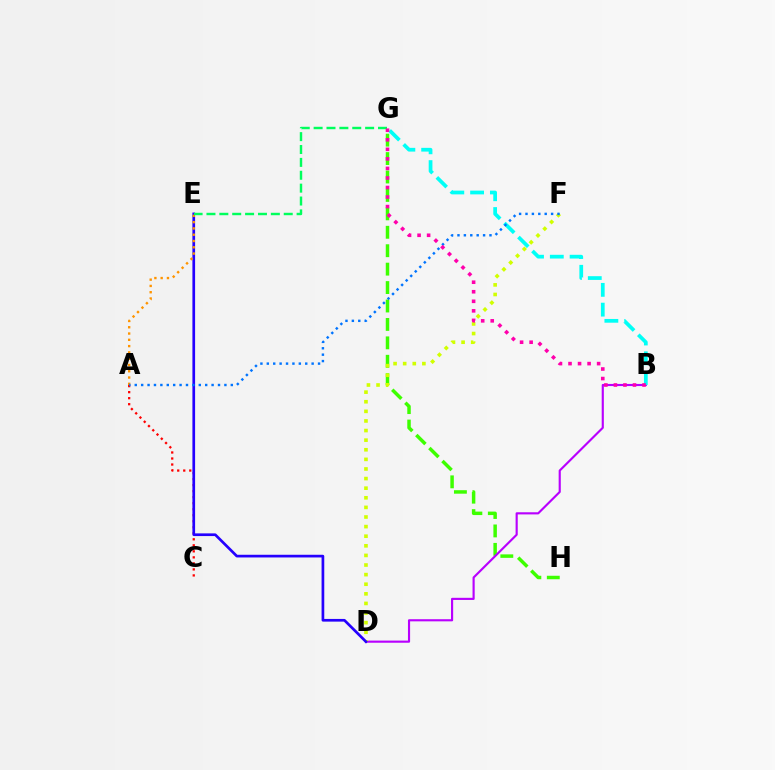{('G', 'H'): [{'color': '#3dff00', 'line_style': 'dashed', 'thickness': 2.5}], ('B', 'D'): [{'color': '#b900ff', 'line_style': 'solid', 'thickness': 1.54}], ('A', 'C'): [{'color': '#ff0000', 'line_style': 'dotted', 'thickness': 1.64}], ('D', 'F'): [{'color': '#d1ff00', 'line_style': 'dotted', 'thickness': 2.61}], ('D', 'E'): [{'color': '#2500ff', 'line_style': 'solid', 'thickness': 1.94}], ('B', 'G'): [{'color': '#00fff6', 'line_style': 'dashed', 'thickness': 2.69}, {'color': '#ff00ac', 'line_style': 'dotted', 'thickness': 2.59}], ('A', 'E'): [{'color': '#ff9400', 'line_style': 'dotted', 'thickness': 1.71}], ('A', 'F'): [{'color': '#0074ff', 'line_style': 'dotted', 'thickness': 1.74}], ('E', 'G'): [{'color': '#00ff5c', 'line_style': 'dashed', 'thickness': 1.75}]}